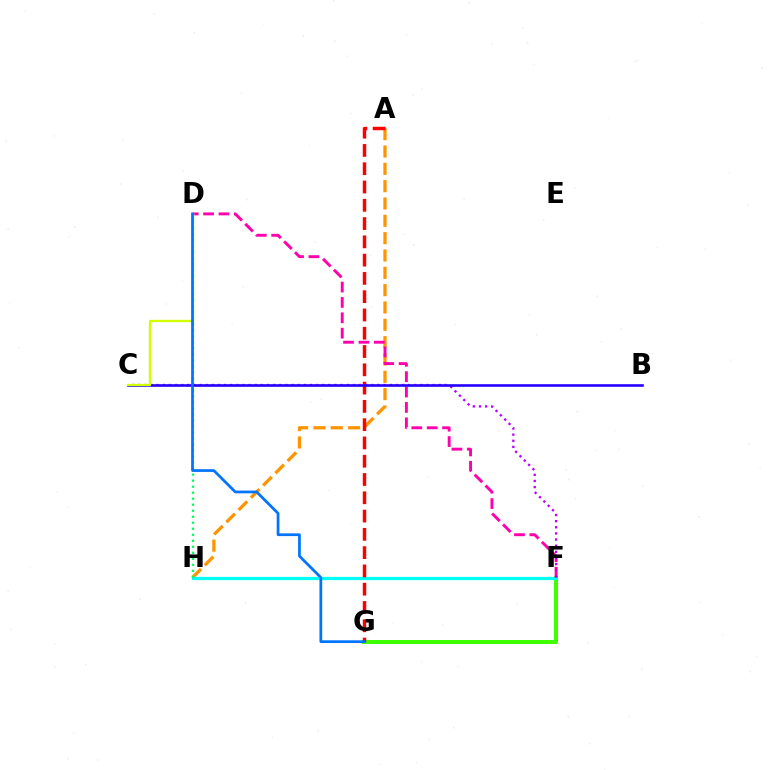{('F', 'G'): [{'color': '#3dff00', 'line_style': 'solid', 'thickness': 2.88}], ('A', 'H'): [{'color': '#ff9400', 'line_style': 'dashed', 'thickness': 2.35}], ('F', 'H'): [{'color': '#00fff6', 'line_style': 'solid', 'thickness': 2.35}], ('A', 'G'): [{'color': '#ff0000', 'line_style': 'dashed', 'thickness': 2.48}], ('D', 'H'): [{'color': '#00ff5c', 'line_style': 'dotted', 'thickness': 1.63}], ('D', 'F'): [{'color': '#ff00ac', 'line_style': 'dashed', 'thickness': 2.09}], ('C', 'F'): [{'color': '#b900ff', 'line_style': 'dotted', 'thickness': 1.67}], ('B', 'C'): [{'color': '#2500ff', 'line_style': 'solid', 'thickness': 1.88}], ('C', 'D'): [{'color': '#d1ff00', 'line_style': 'solid', 'thickness': 1.69}], ('D', 'G'): [{'color': '#0074ff', 'line_style': 'solid', 'thickness': 1.97}]}